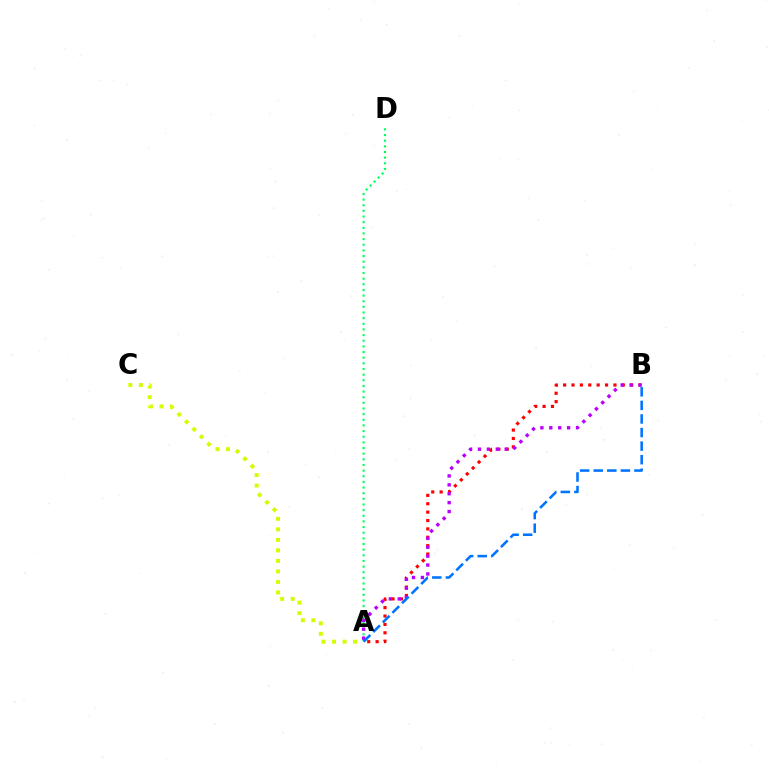{('A', 'D'): [{'color': '#00ff5c', 'line_style': 'dotted', 'thickness': 1.53}], ('A', 'B'): [{'color': '#ff0000', 'line_style': 'dotted', 'thickness': 2.28}, {'color': '#b900ff', 'line_style': 'dotted', 'thickness': 2.42}, {'color': '#0074ff', 'line_style': 'dashed', 'thickness': 1.84}], ('A', 'C'): [{'color': '#d1ff00', 'line_style': 'dotted', 'thickness': 2.86}]}